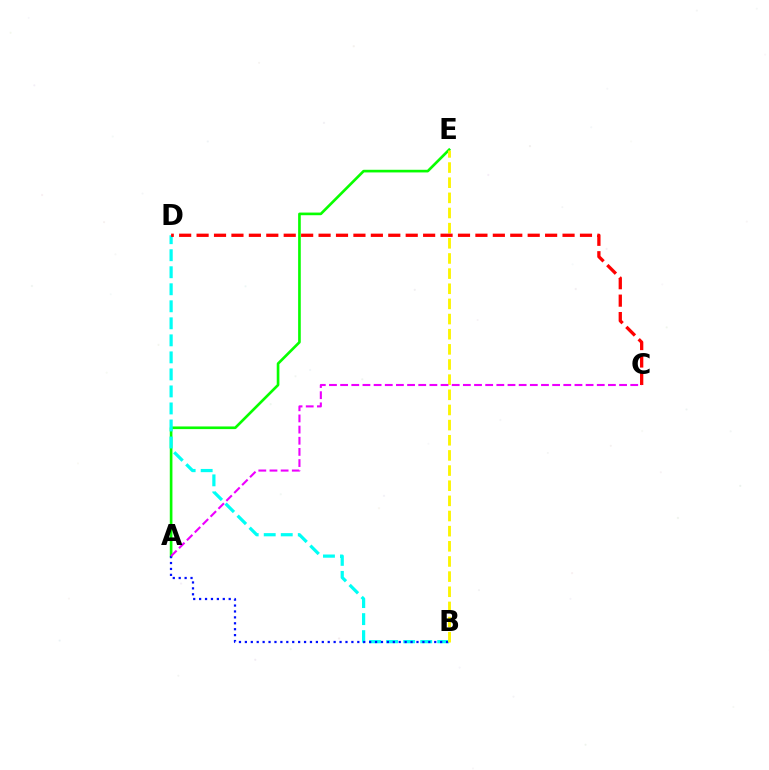{('A', 'E'): [{'color': '#08ff00', 'line_style': 'solid', 'thickness': 1.91}], ('B', 'D'): [{'color': '#00fff6', 'line_style': 'dashed', 'thickness': 2.31}], ('A', 'B'): [{'color': '#0010ff', 'line_style': 'dotted', 'thickness': 1.61}], ('B', 'E'): [{'color': '#fcf500', 'line_style': 'dashed', 'thickness': 2.06}], ('C', 'D'): [{'color': '#ff0000', 'line_style': 'dashed', 'thickness': 2.37}], ('A', 'C'): [{'color': '#ee00ff', 'line_style': 'dashed', 'thickness': 1.52}]}